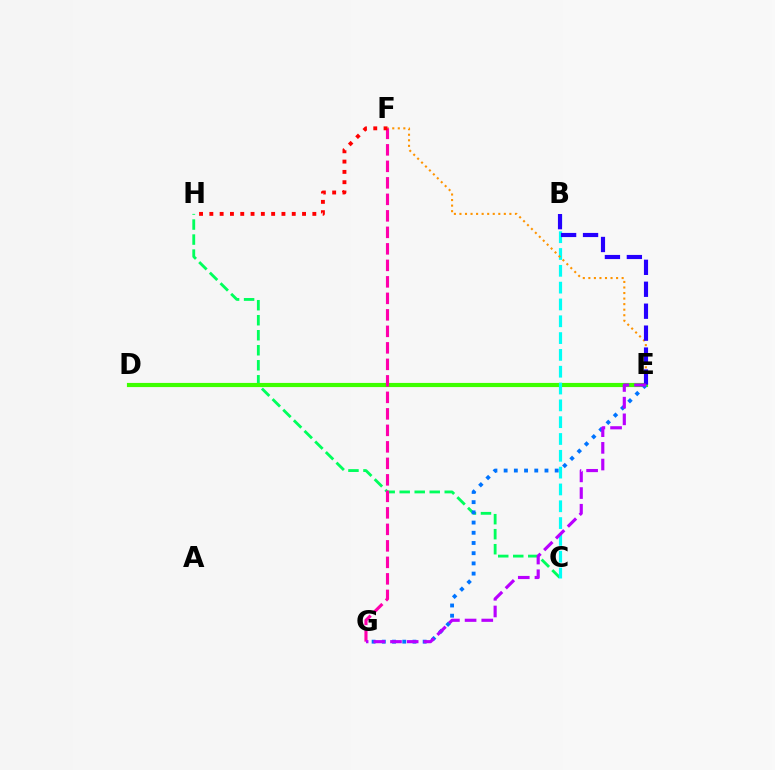{('D', 'E'): [{'color': '#d1ff00', 'line_style': 'solid', 'thickness': 2.14}, {'color': '#3dff00', 'line_style': 'solid', 'thickness': 2.99}], ('C', 'H'): [{'color': '#00ff5c', 'line_style': 'dashed', 'thickness': 2.04}], ('B', 'C'): [{'color': '#00fff6', 'line_style': 'dashed', 'thickness': 2.28}], ('E', 'G'): [{'color': '#0074ff', 'line_style': 'dotted', 'thickness': 2.77}, {'color': '#b900ff', 'line_style': 'dashed', 'thickness': 2.27}], ('E', 'F'): [{'color': '#ff9400', 'line_style': 'dotted', 'thickness': 1.51}], ('B', 'E'): [{'color': '#2500ff', 'line_style': 'dashed', 'thickness': 2.98}], ('F', 'G'): [{'color': '#ff00ac', 'line_style': 'dashed', 'thickness': 2.24}], ('F', 'H'): [{'color': '#ff0000', 'line_style': 'dotted', 'thickness': 2.8}]}